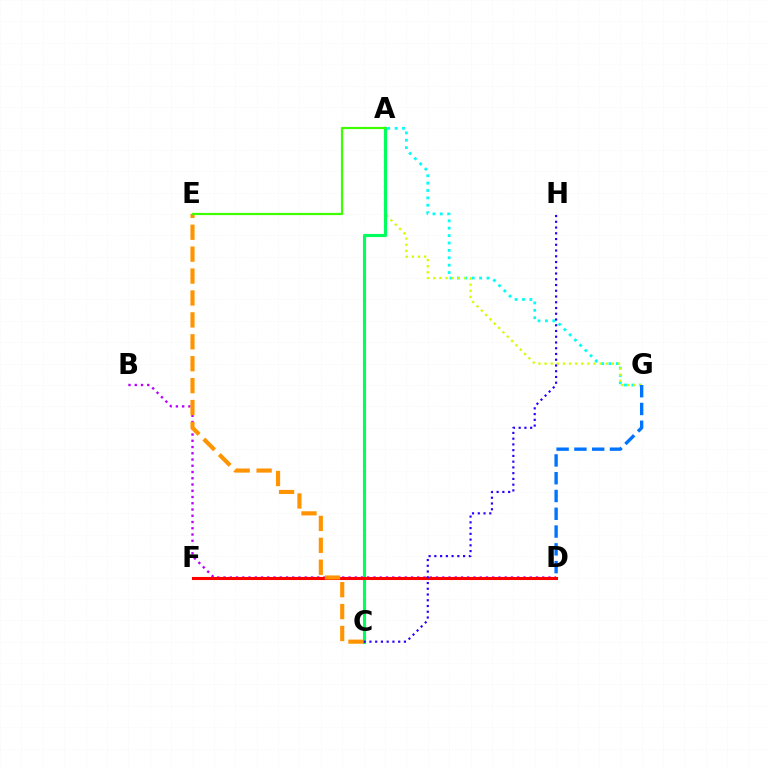{('A', 'G'): [{'color': '#00fff6', 'line_style': 'dotted', 'thickness': 2.01}, {'color': '#d1ff00', 'line_style': 'dotted', 'thickness': 1.66}], ('D', 'F'): [{'color': '#ff00ac', 'line_style': 'solid', 'thickness': 1.82}, {'color': '#ff0000', 'line_style': 'solid', 'thickness': 2.21}], ('B', 'D'): [{'color': '#b900ff', 'line_style': 'dotted', 'thickness': 1.7}], ('A', 'C'): [{'color': '#00ff5c', 'line_style': 'solid', 'thickness': 2.26}], ('D', 'G'): [{'color': '#0074ff', 'line_style': 'dashed', 'thickness': 2.42}], ('C', 'E'): [{'color': '#ff9400', 'line_style': 'dashed', 'thickness': 2.98}], ('A', 'E'): [{'color': '#3dff00', 'line_style': 'solid', 'thickness': 1.58}], ('C', 'H'): [{'color': '#2500ff', 'line_style': 'dotted', 'thickness': 1.56}]}